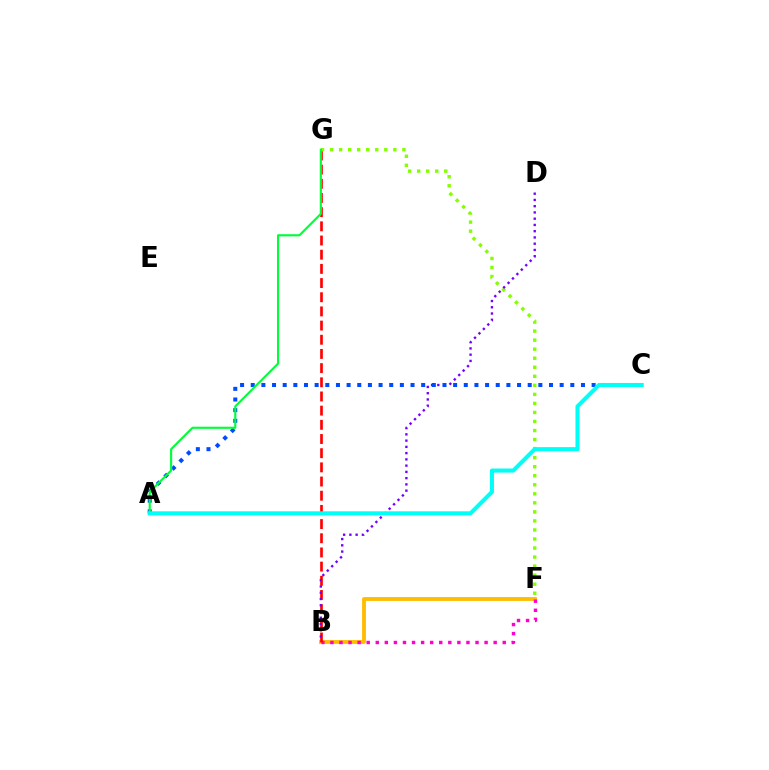{('B', 'F'): [{'color': '#ffbd00', 'line_style': 'solid', 'thickness': 2.77}, {'color': '#ff00cf', 'line_style': 'dotted', 'thickness': 2.46}], ('B', 'G'): [{'color': '#ff0000', 'line_style': 'dashed', 'thickness': 1.93}], ('F', 'G'): [{'color': '#84ff00', 'line_style': 'dotted', 'thickness': 2.46}], ('B', 'D'): [{'color': '#7200ff', 'line_style': 'dotted', 'thickness': 1.7}], ('A', 'C'): [{'color': '#004bff', 'line_style': 'dotted', 'thickness': 2.89}, {'color': '#00fff6', 'line_style': 'solid', 'thickness': 2.92}], ('A', 'G'): [{'color': '#00ff39', 'line_style': 'solid', 'thickness': 1.54}]}